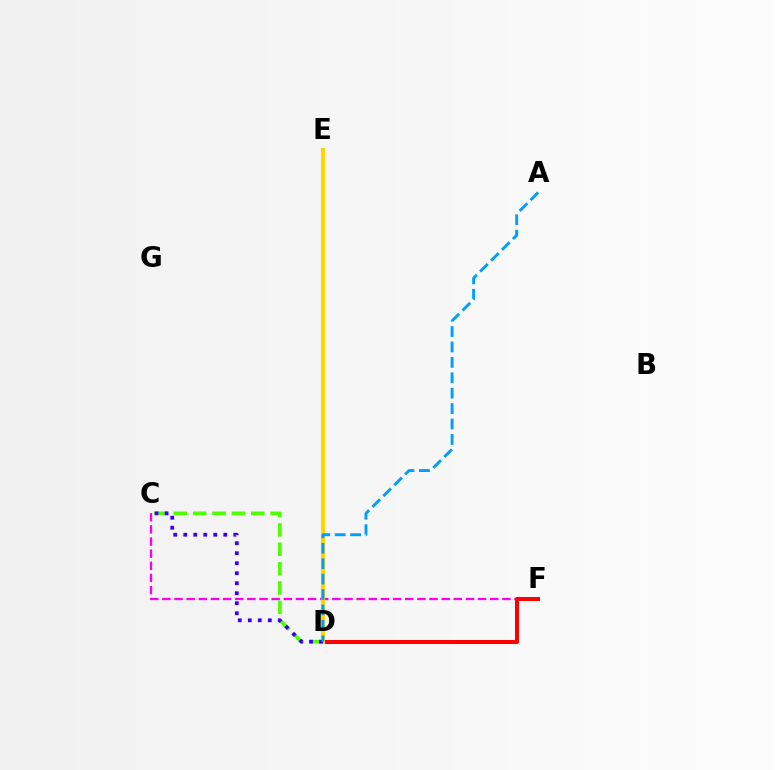{('C', 'D'): [{'color': '#4fff00', 'line_style': 'dashed', 'thickness': 2.63}, {'color': '#3700ff', 'line_style': 'dotted', 'thickness': 2.72}], ('D', 'E'): [{'color': '#00ff86', 'line_style': 'dotted', 'thickness': 1.98}, {'color': '#ffd500', 'line_style': 'solid', 'thickness': 2.98}], ('C', 'F'): [{'color': '#ff00ed', 'line_style': 'dashed', 'thickness': 1.65}], ('D', 'F'): [{'color': '#ff0000', 'line_style': 'solid', 'thickness': 2.9}], ('A', 'D'): [{'color': '#009eff', 'line_style': 'dashed', 'thickness': 2.09}]}